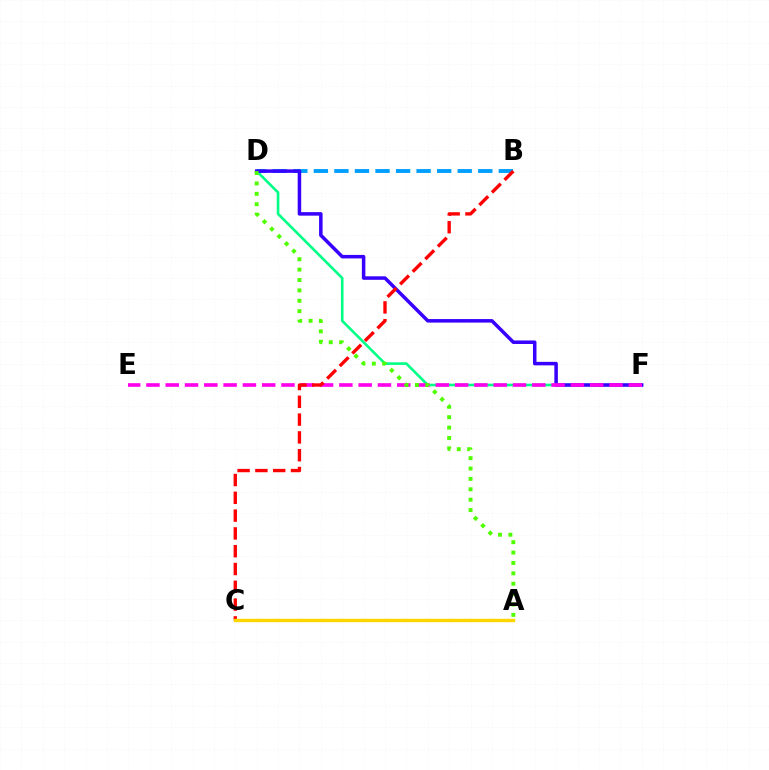{('D', 'F'): [{'color': '#00ff86', 'line_style': 'solid', 'thickness': 1.89}, {'color': '#3700ff', 'line_style': 'solid', 'thickness': 2.53}], ('B', 'D'): [{'color': '#009eff', 'line_style': 'dashed', 'thickness': 2.79}], ('E', 'F'): [{'color': '#ff00ed', 'line_style': 'dashed', 'thickness': 2.62}], ('B', 'C'): [{'color': '#ff0000', 'line_style': 'dashed', 'thickness': 2.42}], ('A', 'D'): [{'color': '#4fff00', 'line_style': 'dotted', 'thickness': 2.82}], ('A', 'C'): [{'color': '#ffd500', 'line_style': 'solid', 'thickness': 2.45}]}